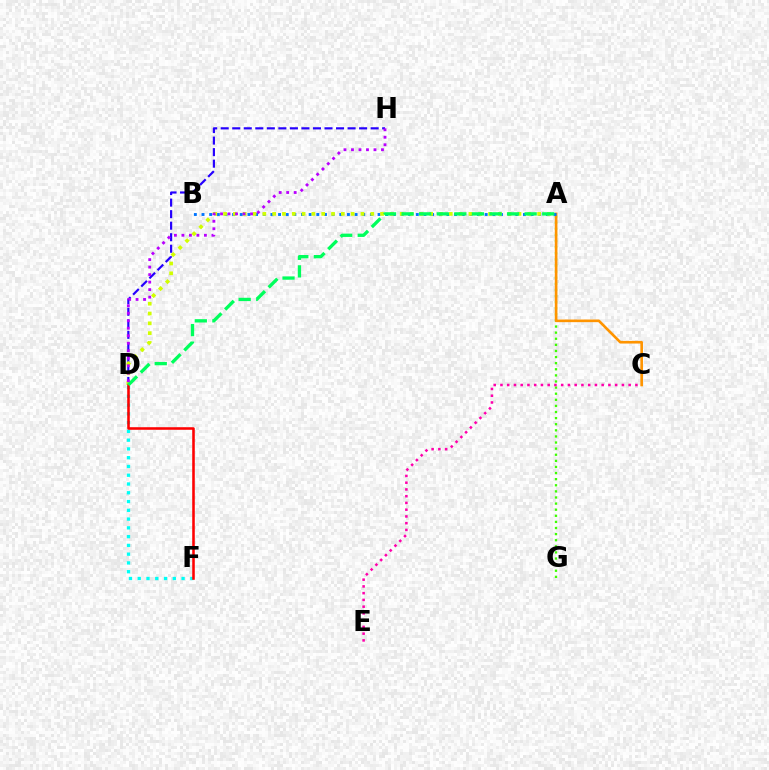{('D', 'H'): [{'color': '#2500ff', 'line_style': 'dashed', 'thickness': 1.57}, {'color': '#b900ff', 'line_style': 'dotted', 'thickness': 2.04}], ('A', 'G'): [{'color': '#3dff00', 'line_style': 'dotted', 'thickness': 1.66}], ('A', 'C'): [{'color': '#ff9400', 'line_style': 'solid', 'thickness': 1.9}], ('A', 'B'): [{'color': '#0074ff', 'line_style': 'dotted', 'thickness': 2.08}], ('D', 'F'): [{'color': '#00fff6', 'line_style': 'dotted', 'thickness': 2.38}, {'color': '#ff0000', 'line_style': 'solid', 'thickness': 1.85}], ('A', 'D'): [{'color': '#d1ff00', 'line_style': 'dotted', 'thickness': 2.67}, {'color': '#00ff5c', 'line_style': 'dashed', 'thickness': 2.39}], ('C', 'E'): [{'color': '#ff00ac', 'line_style': 'dotted', 'thickness': 1.83}]}